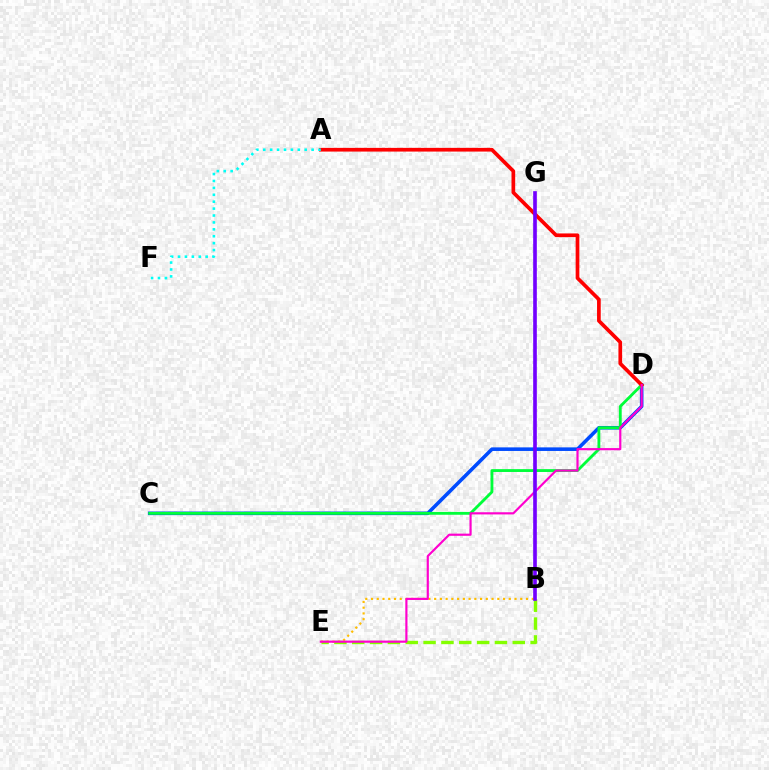{('C', 'D'): [{'color': '#004bff', 'line_style': 'solid', 'thickness': 2.58}, {'color': '#00ff39', 'line_style': 'solid', 'thickness': 2.05}], ('B', 'E'): [{'color': '#84ff00', 'line_style': 'dashed', 'thickness': 2.42}, {'color': '#ffbd00', 'line_style': 'dotted', 'thickness': 1.56}], ('A', 'D'): [{'color': '#ff0000', 'line_style': 'solid', 'thickness': 2.66}], ('D', 'E'): [{'color': '#ff00cf', 'line_style': 'solid', 'thickness': 1.56}], ('A', 'F'): [{'color': '#00fff6', 'line_style': 'dotted', 'thickness': 1.88}], ('B', 'G'): [{'color': '#7200ff', 'line_style': 'solid', 'thickness': 2.63}]}